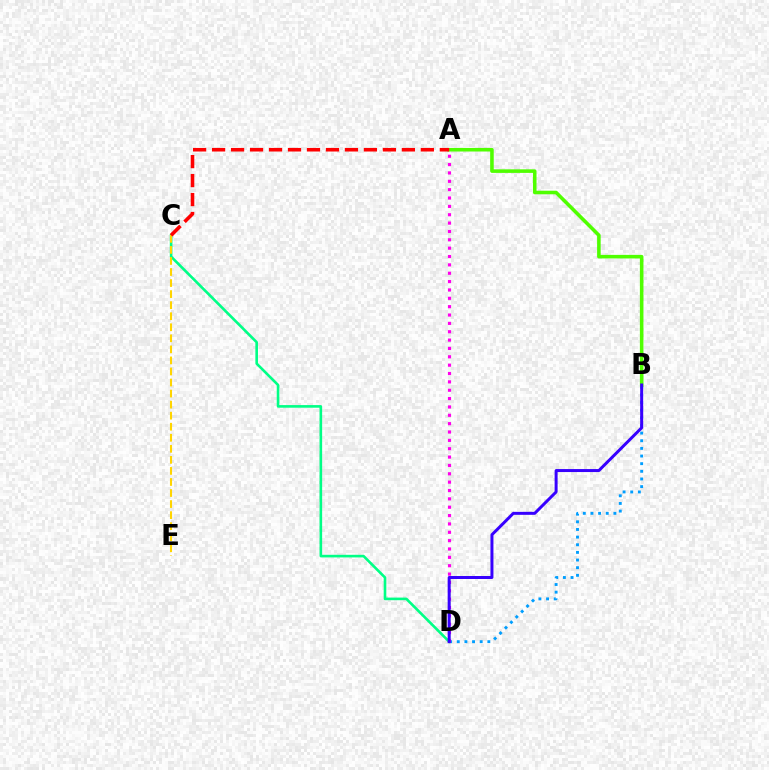{('C', 'D'): [{'color': '#00ff86', 'line_style': 'solid', 'thickness': 1.88}], ('B', 'D'): [{'color': '#009eff', 'line_style': 'dotted', 'thickness': 2.08}, {'color': '#3700ff', 'line_style': 'solid', 'thickness': 2.15}], ('A', 'D'): [{'color': '#ff00ed', 'line_style': 'dotted', 'thickness': 2.27}], ('C', 'E'): [{'color': '#ffd500', 'line_style': 'dashed', 'thickness': 1.5}], ('A', 'B'): [{'color': '#4fff00', 'line_style': 'solid', 'thickness': 2.57}], ('A', 'C'): [{'color': '#ff0000', 'line_style': 'dashed', 'thickness': 2.58}]}